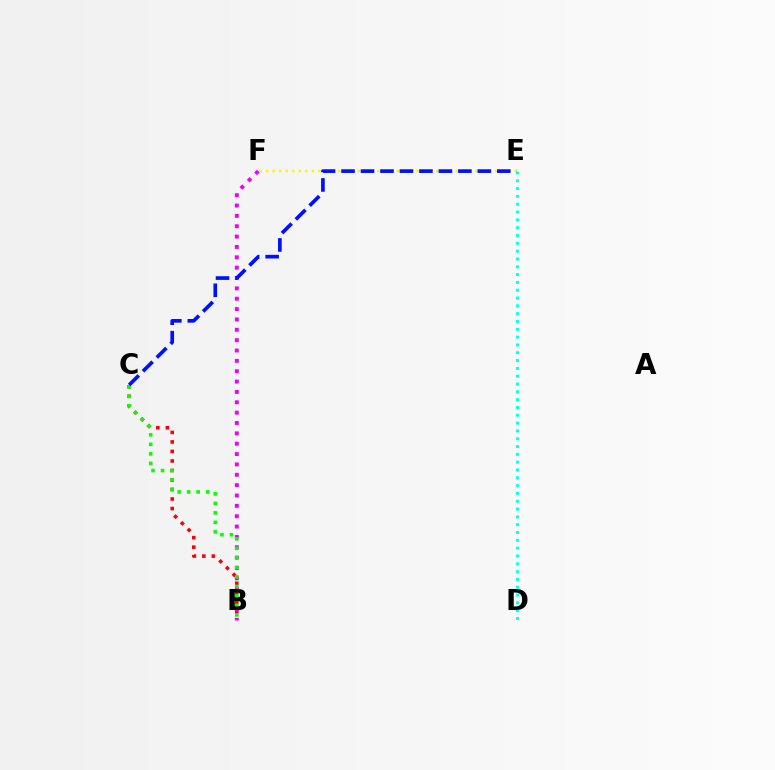{('D', 'E'): [{'color': '#00fff6', 'line_style': 'dotted', 'thickness': 2.12}], ('B', 'C'): [{'color': '#ff0000', 'line_style': 'dotted', 'thickness': 2.59}, {'color': '#08ff00', 'line_style': 'dotted', 'thickness': 2.58}], ('B', 'F'): [{'color': '#ee00ff', 'line_style': 'dotted', 'thickness': 2.81}], ('E', 'F'): [{'color': '#fcf500', 'line_style': 'dotted', 'thickness': 1.78}], ('C', 'E'): [{'color': '#0010ff', 'line_style': 'dashed', 'thickness': 2.65}]}